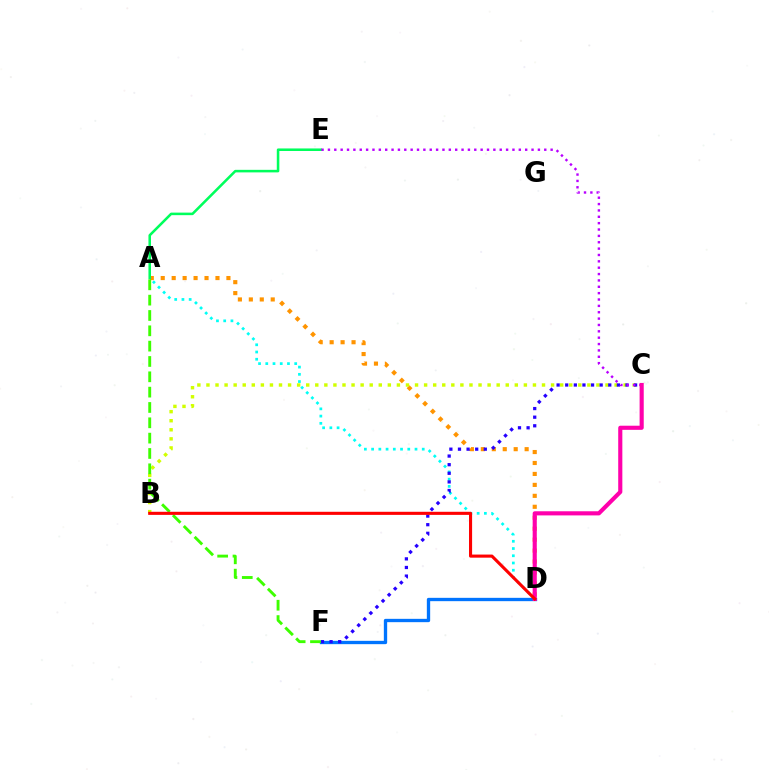{('A', 'D'): [{'color': '#00fff6', 'line_style': 'dotted', 'thickness': 1.96}, {'color': '#ff9400', 'line_style': 'dotted', 'thickness': 2.97}], ('A', 'E'): [{'color': '#00ff5c', 'line_style': 'solid', 'thickness': 1.84}], ('B', 'C'): [{'color': '#d1ff00', 'line_style': 'dotted', 'thickness': 2.46}], ('D', 'F'): [{'color': '#0074ff', 'line_style': 'solid', 'thickness': 2.4}], ('C', 'F'): [{'color': '#2500ff', 'line_style': 'dotted', 'thickness': 2.34}], ('A', 'F'): [{'color': '#3dff00', 'line_style': 'dashed', 'thickness': 2.08}], ('C', 'E'): [{'color': '#b900ff', 'line_style': 'dotted', 'thickness': 1.73}], ('C', 'D'): [{'color': '#ff00ac', 'line_style': 'solid', 'thickness': 2.97}], ('B', 'D'): [{'color': '#ff0000', 'line_style': 'solid', 'thickness': 2.23}]}